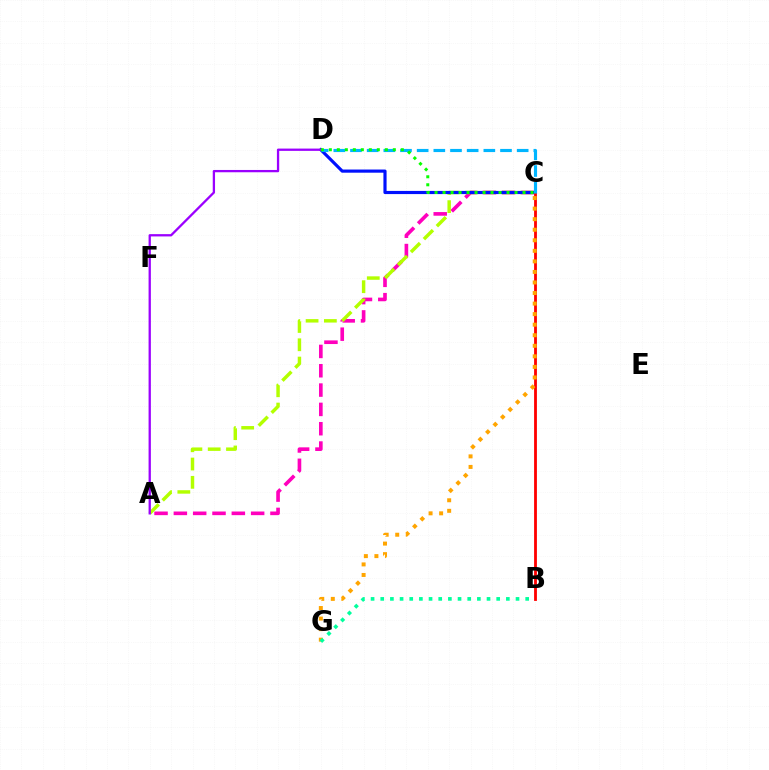{('A', 'C'): [{'color': '#ff00bd', 'line_style': 'dashed', 'thickness': 2.62}, {'color': '#b3ff00', 'line_style': 'dashed', 'thickness': 2.48}], ('C', 'D'): [{'color': '#0010ff', 'line_style': 'solid', 'thickness': 2.28}, {'color': '#00b5ff', 'line_style': 'dashed', 'thickness': 2.26}, {'color': '#08ff00', 'line_style': 'dotted', 'thickness': 2.17}], ('B', 'C'): [{'color': '#ff0000', 'line_style': 'solid', 'thickness': 2.02}], ('A', 'D'): [{'color': '#9b00ff', 'line_style': 'solid', 'thickness': 1.65}], ('C', 'G'): [{'color': '#ffa500', 'line_style': 'dotted', 'thickness': 2.87}], ('B', 'G'): [{'color': '#00ff9d', 'line_style': 'dotted', 'thickness': 2.63}]}